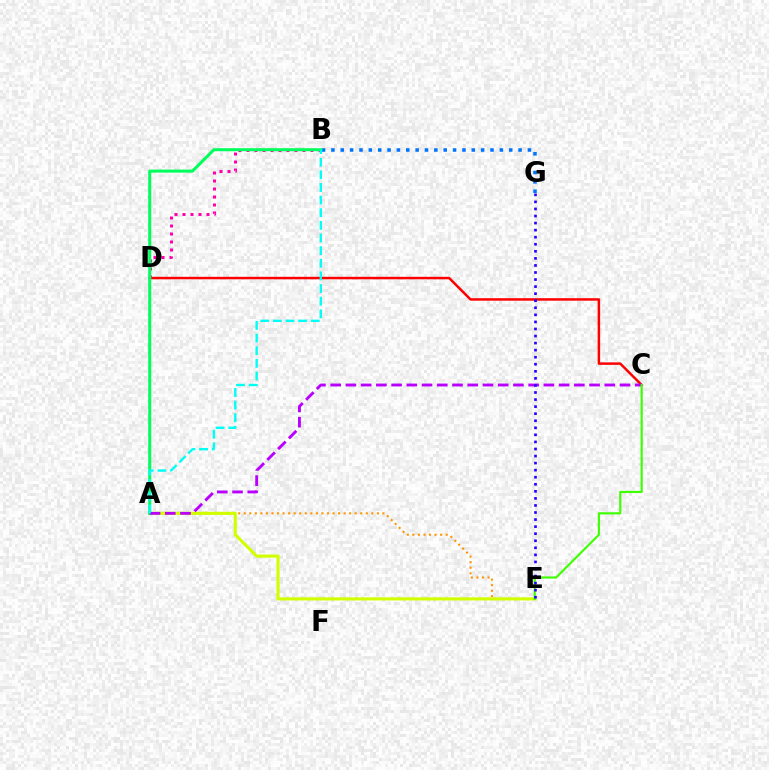{('C', 'D'): [{'color': '#ff0000', 'line_style': 'solid', 'thickness': 1.79}], ('B', 'D'): [{'color': '#ff00ac', 'line_style': 'dotted', 'thickness': 2.17}], ('A', 'E'): [{'color': '#ff9400', 'line_style': 'dotted', 'thickness': 1.51}, {'color': '#d1ff00', 'line_style': 'solid', 'thickness': 2.25}], ('B', 'G'): [{'color': '#0074ff', 'line_style': 'dotted', 'thickness': 2.54}], ('A', 'B'): [{'color': '#00ff5c', 'line_style': 'solid', 'thickness': 2.19}, {'color': '#00fff6', 'line_style': 'dashed', 'thickness': 1.72}], ('A', 'C'): [{'color': '#b900ff', 'line_style': 'dashed', 'thickness': 2.07}], ('C', 'E'): [{'color': '#3dff00', 'line_style': 'solid', 'thickness': 1.55}], ('E', 'G'): [{'color': '#2500ff', 'line_style': 'dotted', 'thickness': 1.92}]}